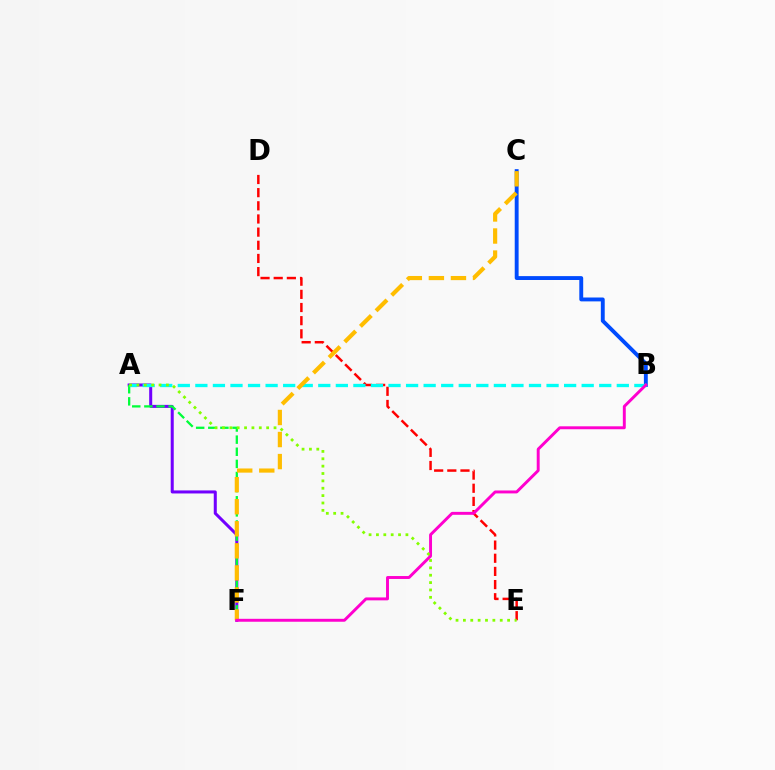{('A', 'F'): [{'color': '#7200ff', 'line_style': 'solid', 'thickness': 2.18}, {'color': '#00ff39', 'line_style': 'dashed', 'thickness': 1.65}], ('B', 'C'): [{'color': '#004bff', 'line_style': 'solid', 'thickness': 2.8}], ('D', 'E'): [{'color': '#ff0000', 'line_style': 'dashed', 'thickness': 1.79}], ('A', 'B'): [{'color': '#00fff6', 'line_style': 'dashed', 'thickness': 2.39}], ('C', 'F'): [{'color': '#ffbd00', 'line_style': 'dashed', 'thickness': 3.0}], ('B', 'F'): [{'color': '#ff00cf', 'line_style': 'solid', 'thickness': 2.11}], ('A', 'E'): [{'color': '#84ff00', 'line_style': 'dotted', 'thickness': 2.0}]}